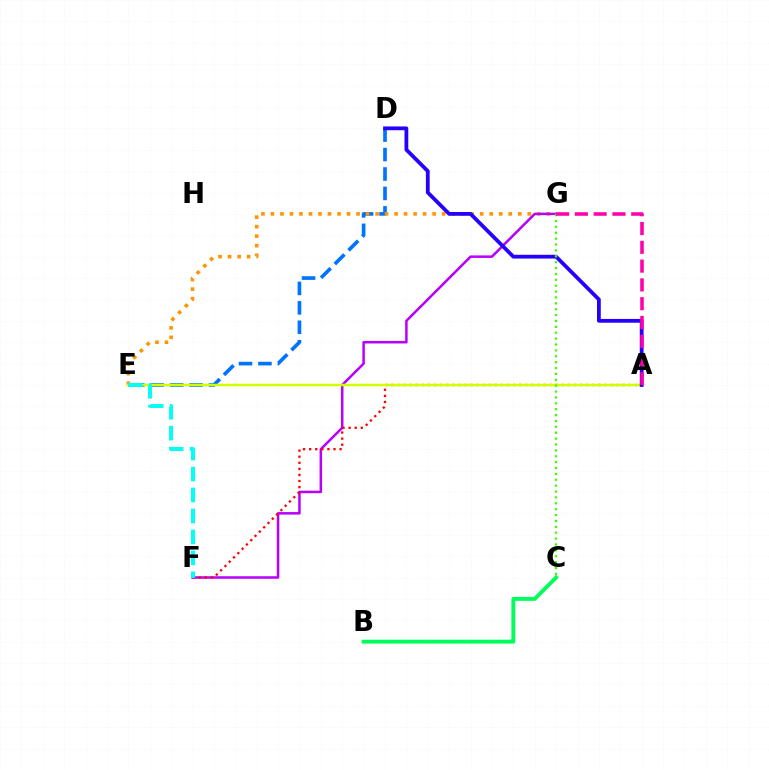{('D', 'E'): [{'color': '#0074ff', 'line_style': 'dashed', 'thickness': 2.64}], ('E', 'G'): [{'color': '#ff9400', 'line_style': 'dotted', 'thickness': 2.58}], ('B', 'C'): [{'color': '#00ff5c', 'line_style': 'solid', 'thickness': 2.8}], ('F', 'G'): [{'color': '#b900ff', 'line_style': 'solid', 'thickness': 1.81}], ('A', 'F'): [{'color': '#ff0000', 'line_style': 'dotted', 'thickness': 1.65}], ('A', 'E'): [{'color': '#d1ff00', 'line_style': 'solid', 'thickness': 1.8}], ('E', 'F'): [{'color': '#00fff6', 'line_style': 'dashed', 'thickness': 2.85}], ('A', 'D'): [{'color': '#2500ff', 'line_style': 'solid', 'thickness': 2.72}], ('C', 'G'): [{'color': '#3dff00', 'line_style': 'dotted', 'thickness': 1.6}], ('A', 'G'): [{'color': '#ff00ac', 'line_style': 'dashed', 'thickness': 2.55}]}